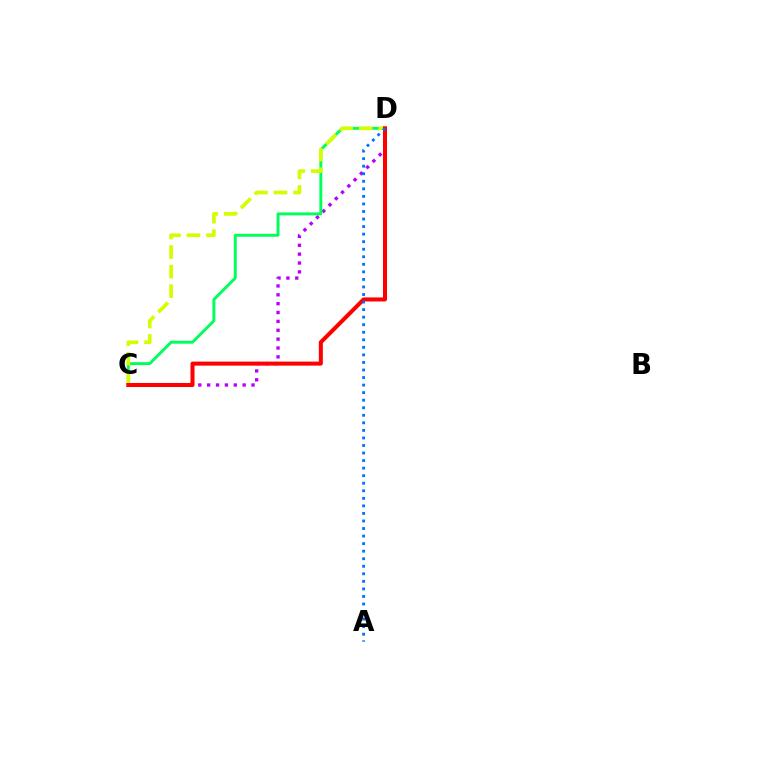{('C', 'D'): [{'color': '#b900ff', 'line_style': 'dotted', 'thickness': 2.41}, {'color': '#00ff5c', 'line_style': 'solid', 'thickness': 2.11}, {'color': '#d1ff00', 'line_style': 'dashed', 'thickness': 2.66}, {'color': '#ff0000', 'line_style': 'solid', 'thickness': 2.9}], ('A', 'D'): [{'color': '#0074ff', 'line_style': 'dotted', 'thickness': 2.05}]}